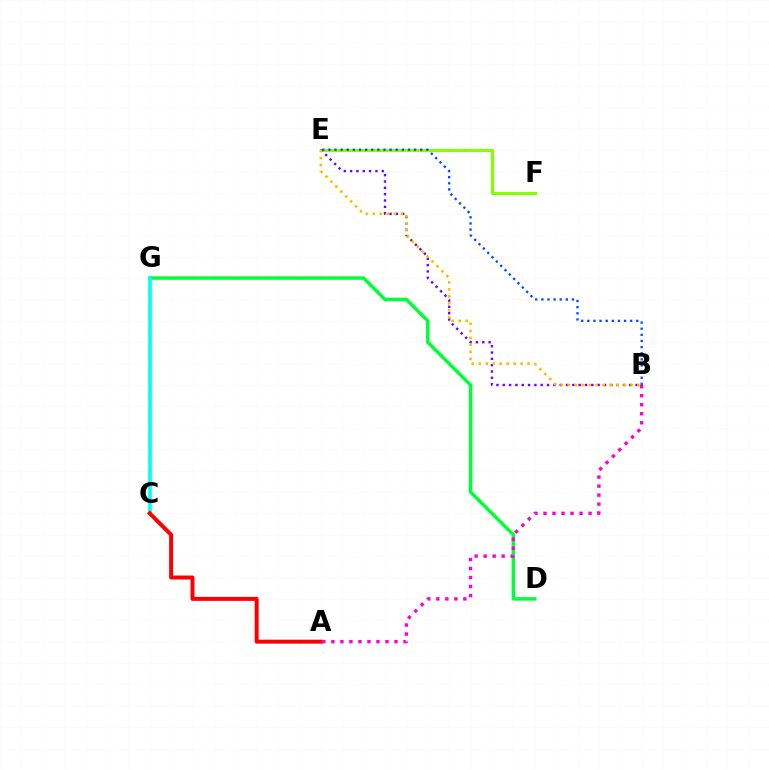{('D', 'G'): [{'color': '#00ff39', 'line_style': 'solid', 'thickness': 2.5}], ('E', 'F'): [{'color': '#84ff00', 'line_style': 'solid', 'thickness': 2.23}], ('B', 'E'): [{'color': '#7200ff', 'line_style': 'dotted', 'thickness': 1.72}, {'color': '#004bff', 'line_style': 'dotted', 'thickness': 1.66}, {'color': '#ffbd00', 'line_style': 'dotted', 'thickness': 1.9}], ('C', 'G'): [{'color': '#00fff6', 'line_style': 'solid', 'thickness': 2.63}], ('A', 'C'): [{'color': '#ff0000', 'line_style': 'solid', 'thickness': 2.86}], ('A', 'B'): [{'color': '#ff00cf', 'line_style': 'dotted', 'thickness': 2.45}]}